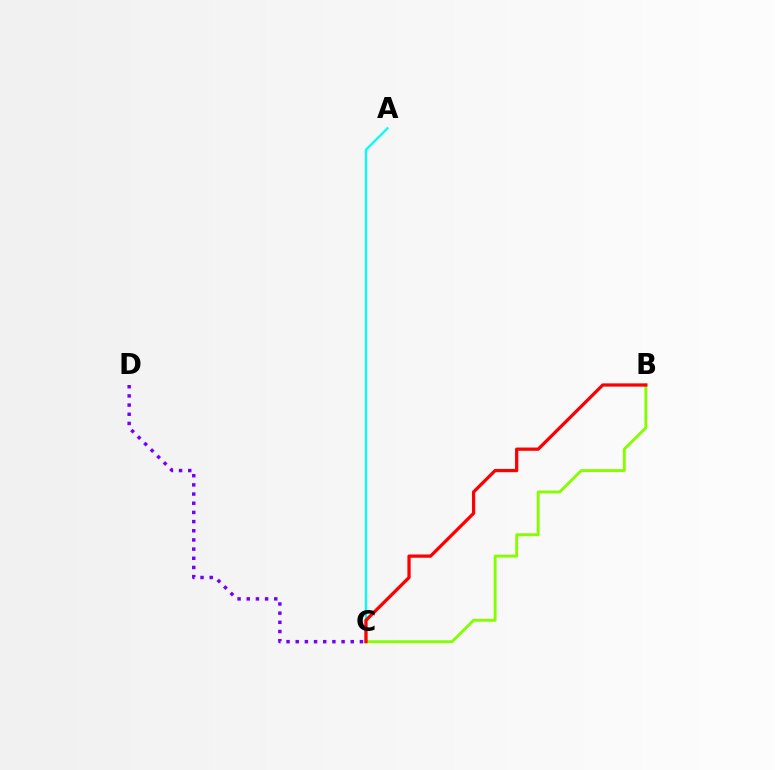{('A', 'C'): [{'color': '#00fff6', 'line_style': 'solid', 'thickness': 1.64}], ('C', 'D'): [{'color': '#7200ff', 'line_style': 'dotted', 'thickness': 2.49}], ('B', 'C'): [{'color': '#84ff00', 'line_style': 'solid', 'thickness': 2.08}, {'color': '#ff0000', 'line_style': 'solid', 'thickness': 2.35}]}